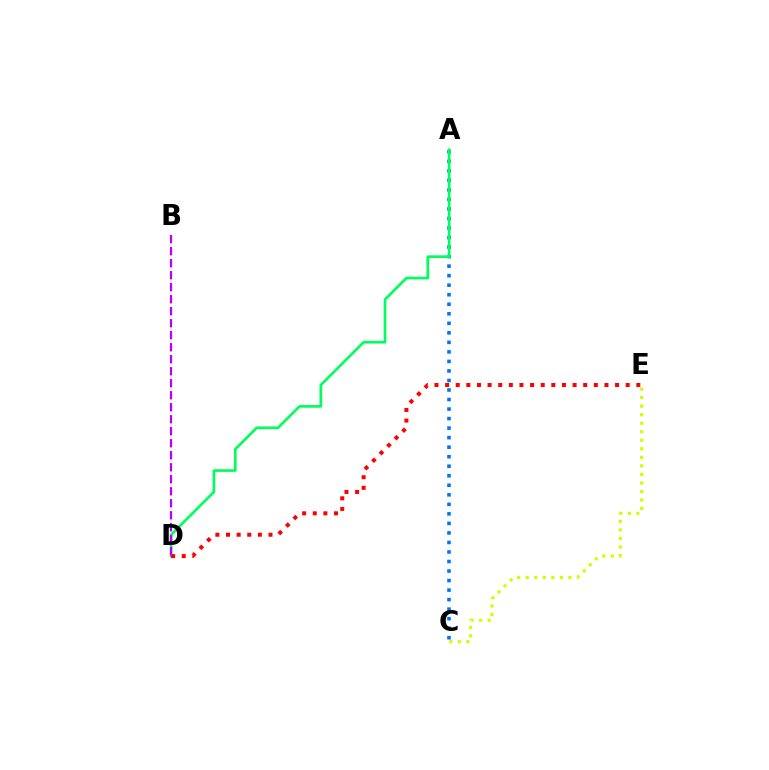{('A', 'C'): [{'color': '#0074ff', 'line_style': 'dotted', 'thickness': 2.59}], ('A', 'D'): [{'color': '#00ff5c', 'line_style': 'solid', 'thickness': 1.92}], ('C', 'E'): [{'color': '#d1ff00', 'line_style': 'dotted', 'thickness': 2.32}], ('D', 'E'): [{'color': '#ff0000', 'line_style': 'dotted', 'thickness': 2.89}], ('B', 'D'): [{'color': '#b900ff', 'line_style': 'dashed', 'thickness': 1.63}]}